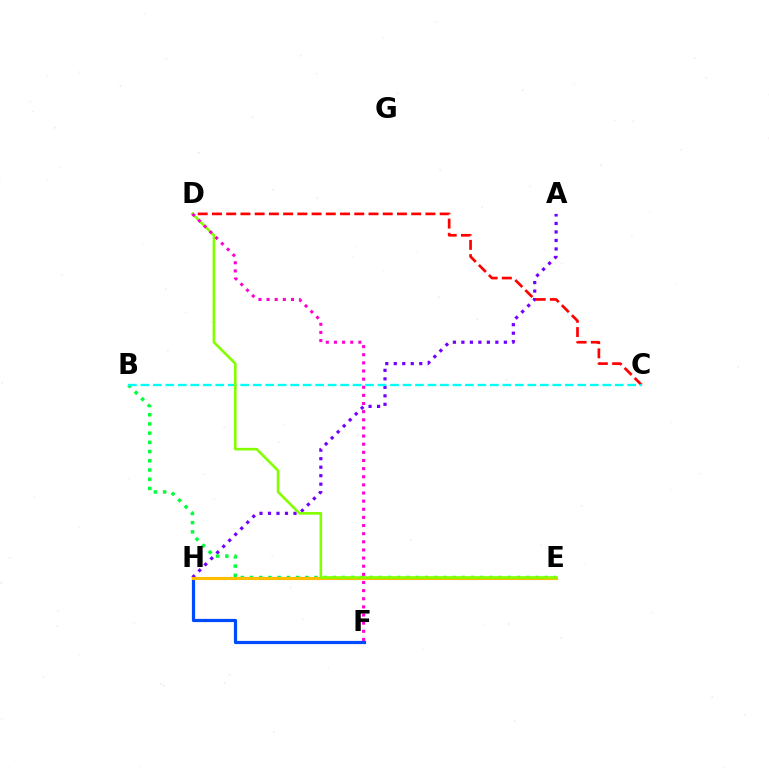{('F', 'H'): [{'color': '#004bff', 'line_style': 'solid', 'thickness': 2.3}], ('A', 'H'): [{'color': '#7200ff', 'line_style': 'dotted', 'thickness': 2.31}], ('B', 'E'): [{'color': '#00ff39', 'line_style': 'dotted', 'thickness': 2.5}], ('C', 'D'): [{'color': '#ff0000', 'line_style': 'dashed', 'thickness': 1.93}], ('B', 'C'): [{'color': '#00fff6', 'line_style': 'dashed', 'thickness': 1.7}], ('E', 'H'): [{'color': '#ffbd00', 'line_style': 'solid', 'thickness': 2.23}], ('D', 'E'): [{'color': '#84ff00', 'line_style': 'solid', 'thickness': 1.89}], ('D', 'F'): [{'color': '#ff00cf', 'line_style': 'dotted', 'thickness': 2.21}]}